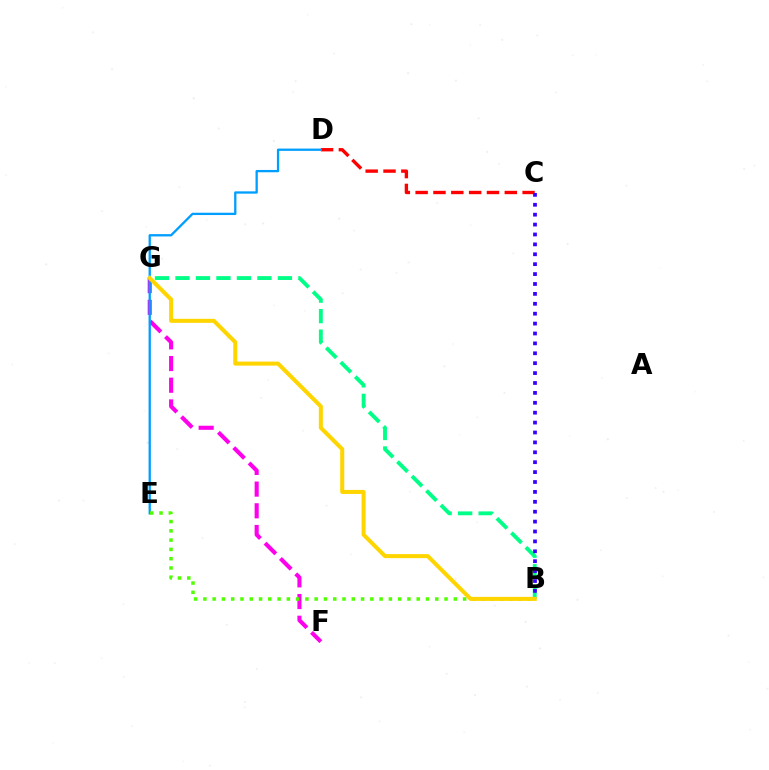{('B', 'G'): [{'color': '#00ff86', 'line_style': 'dashed', 'thickness': 2.78}, {'color': '#ffd500', 'line_style': 'solid', 'thickness': 2.91}], ('C', 'D'): [{'color': '#ff0000', 'line_style': 'dashed', 'thickness': 2.42}], ('F', 'G'): [{'color': '#ff00ed', 'line_style': 'dashed', 'thickness': 2.95}], ('B', 'C'): [{'color': '#3700ff', 'line_style': 'dotted', 'thickness': 2.69}], ('D', 'E'): [{'color': '#009eff', 'line_style': 'solid', 'thickness': 1.66}], ('B', 'E'): [{'color': '#4fff00', 'line_style': 'dotted', 'thickness': 2.52}]}